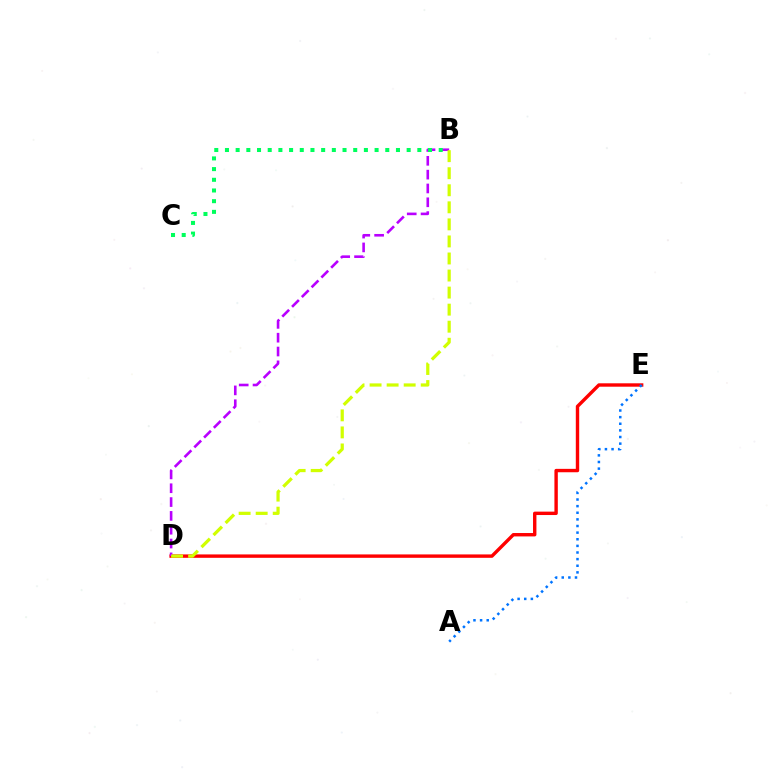{('D', 'E'): [{'color': '#ff0000', 'line_style': 'solid', 'thickness': 2.45}], ('B', 'D'): [{'color': '#b900ff', 'line_style': 'dashed', 'thickness': 1.88}, {'color': '#d1ff00', 'line_style': 'dashed', 'thickness': 2.32}], ('A', 'E'): [{'color': '#0074ff', 'line_style': 'dotted', 'thickness': 1.8}], ('B', 'C'): [{'color': '#00ff5c', 'line_style': 'dotted', 'thickness': 2.9}]}